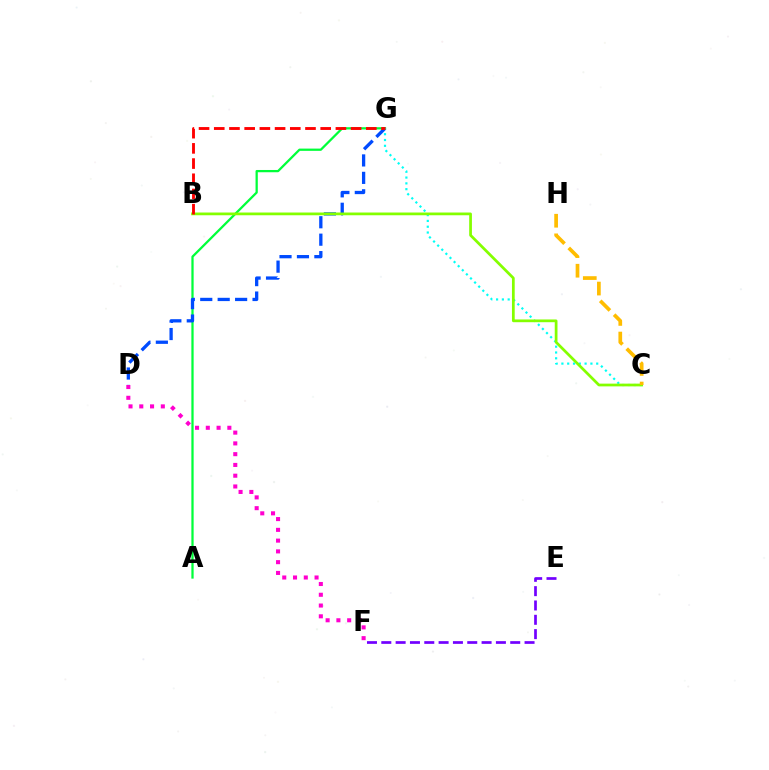{('A', 'G'): [{'color': '#00ff39', 'line_style': 'solid', 'thickness': 1.63}], ('D', 'G'): [{'color': '#004bff', 'line_style': 'dashed', 'thickness': 2.37}], ('C', 'G'): [{'color': '#00fff6', 'line_style': 'dotted', 'thickness': 1.58}], ('B', 'C'): [{'color': '#84ff00', 'line_style': 'solid', 'thickness': 1.97}], ('B', 'G'): [{'color': '#ff0000', 'line_style': 'dashed', 'thickness': 2.07}], ('D', 'F'): [{'color': '#ff00cf', 'line_style': 'dotted', 'thickness': 2.93}], ('E', 'F'): [{'color': '#7200ff', 'line_style': 'dashed', 'thickness': 1.95}], ('C', 'H'): [{'color': '#ffbd00', 'line_style': 'dashed', 'thickness': 2.66}]}